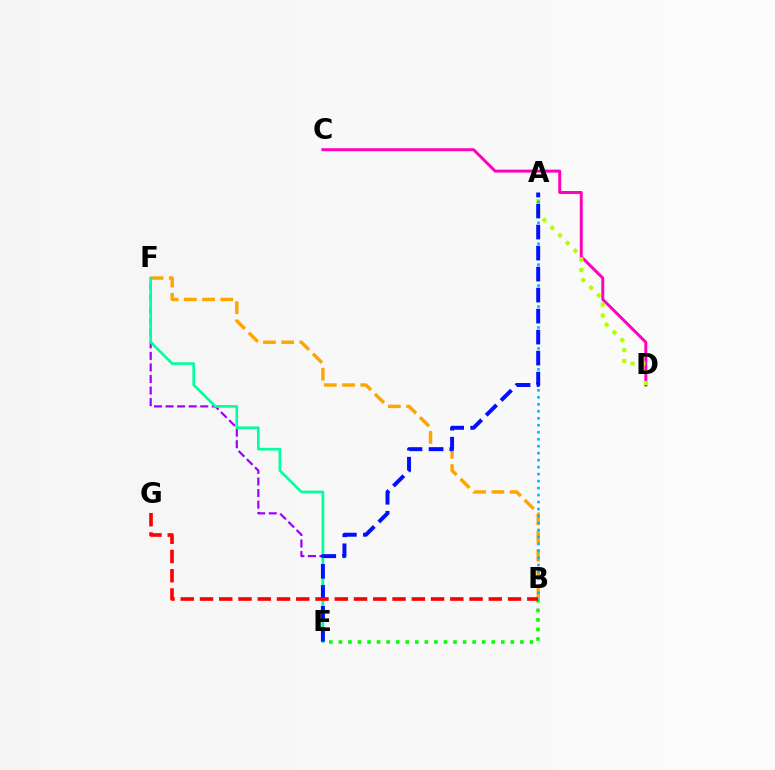{('C', 'D'): [{'color': '#ff00bd', 'line_style': 'solid', 'thickness': 2.13}], ('A', 'D'): [{'color': '#b3ff00', 'line_style': 'dotted', 'thickness': 2.96}], ('B', 'F'): [{'color': '#ffa500', 'line_style': 'dashed', 'thickness': 2.48}], ('A', 'B'): [{'color': '#00b5ff', 'line_style': 'dotted', 'thickness': 1.9}], ('E', 'F'): [{'color': '#9b00ff', 'line_style': 'dashed', 'thickness': 1.57}, {'color': '#00ff9d', 'line_style': 'solid', 'thickness': 1.91}], ('B', 'E'): [{'color': '#08ff00', 'line_style': 'dotted', 'thickness': 2.6}], ('A', 'E'): [{'color': '#0010ff', 'line_style': 'dashed', 'thickness': 2.85}], ('B', 'G'): [{'color': '#ff0000', 'line_style': 'dashed', 'thickness': 2.62}]}